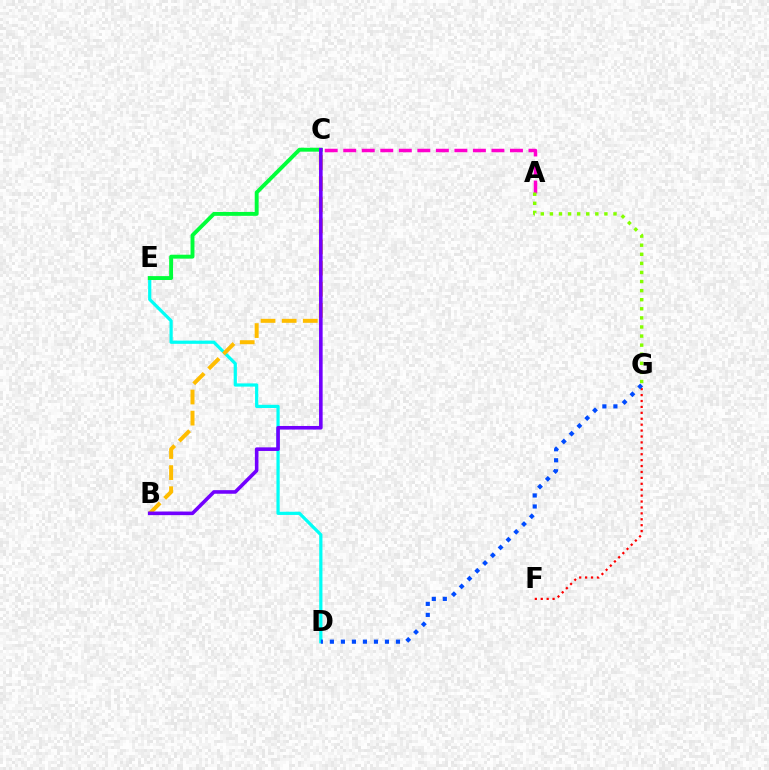{('D', 'E'): [{'color': '#00fff6', 'line_style': 'solid', 'thickness': 2.32}], ('A', 'C'): [{'color': '#ff00cf', 'line_style': 'dashed', 'thickness': 2.52}], ('C', 'E'): [{'color': '#00ff39', 'line_style': 'solid', 'thickness': 2.8}], ('A', 'G'): [{'color': '#84ff00', 'line_style': 'dotted', 'thickness': 2.47}], ('B', 'C'): [{'color': '#ffbd00', 'line_style': 'dashed', 'thickness': 2.87}, {'color': '#7200ff', 'line_style': 'solid', 'thickness': 2.59}], ('F', 'G'): [{'color': '#ff0000', 'line_style': 'dotted', 'thickness': 1.61}], ('D', 'G'): [{'color': '#004bff', 'line_style': 'dotted', 'thickness': 2.99}]}